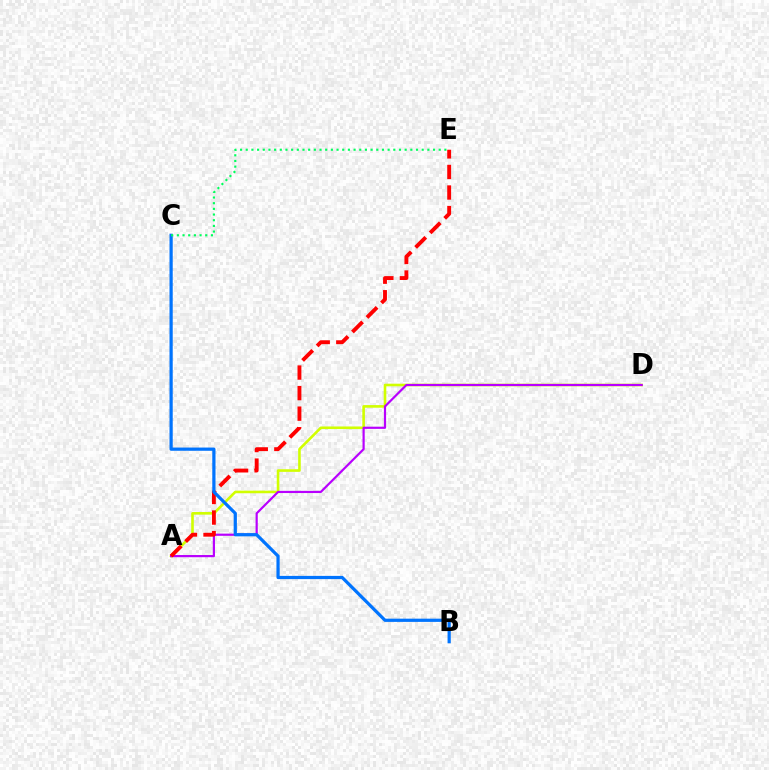{('A', 'D'): [{'color': '#d1ff00', 'line_style': 'solid', 'thickness': 1.88}, {'color': '#b900ff', 'line_style': 'solid', 'thickness': 1.58}], ('A', 'E'): [{'color': '#ff0000', 'line_style': 'dashed', 'thickness': 2.79}], ('B', 'C'): [{'color': '#0074ff', 'line_style': 'solid', 'thickness': 2.32}], ('C', 'E'): [{'color': '#00ff5c', 'line_style': 'dotted', 'thickness': 1.54}]}